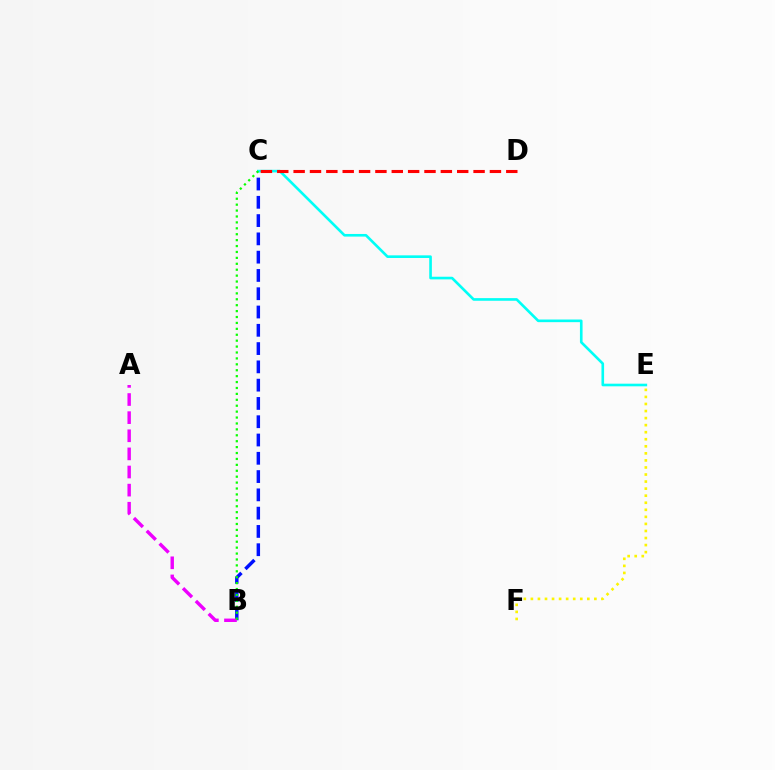{('B', 'C'): [{'color': '#0010ff', 'line_style': 'dashed', 'thickness': 2.48}, {'color': '#08ff00', 'line_style': 'dotted', 'thickness': 1.61}], ('C', 'E'): [{'color': '#00fff6', 'line_style': 'solid', 'thickness': 1.9}], ('A', 'B'): [{'color': '#ee00ff', 'line_style': 'dashed', 'thickness': 2.46}], ('E', 'F'): [{'color': '#fcf500', 'line_style': 'dotted', 'thickness': 1.92}], ('C', 'D'): [{'color': '#ff0000', 'line_style': 'dashed', 'thickness': 2.22}]}